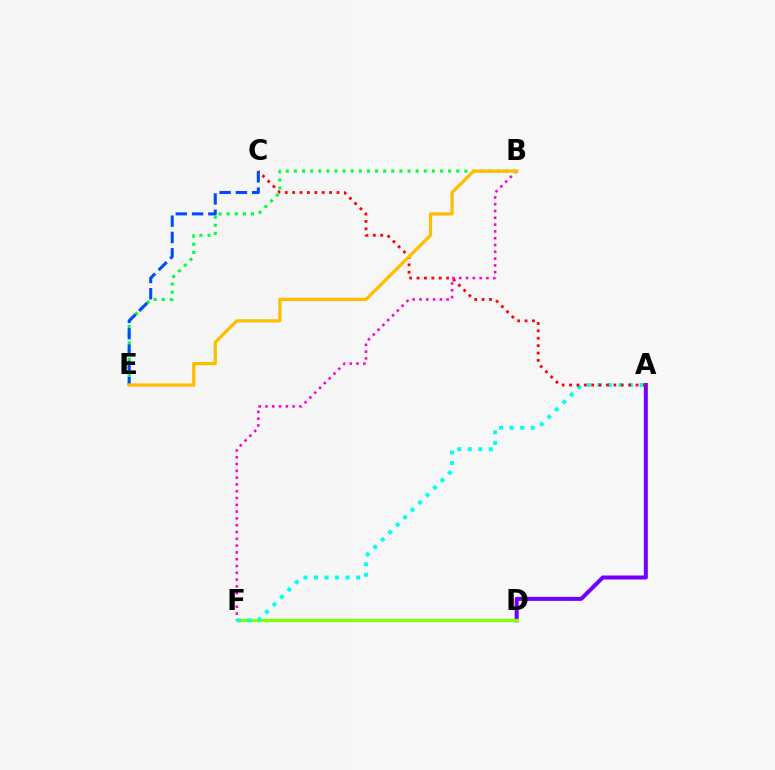{('A', 'D'): [{'color': '#7200ff', 'line_style': 'solid', 'thickness': 2.89}], ('B', 'F'): [{'color': '#ff00cf', 'line_style': 'dotted', 'thickness': 1.85}], ('D', 'F'): [{'color': '#84ff00', 'line_style': 'solid', 'thickness': 2.35}], ('A', 'F'): [{'color': '#00fff6', 'line_style': 'dotted', 'thickness': 2.86}], ('B', 'E'): [{'color': '#00ff39', 'line_style': 'dotted', 'thickness': 2.21}, {'color': '#ffbd00', 'line_style': 'solid', 'thickness': 2.33}], ('A', 'C'): [{'color': '#ff0000', 'line_style': 'dotted', 'thickness': 2.01}], ('C', 'E'): [{'color': '#004bff', 'line_style': 'dashed', 'thickness': 2.22}]}